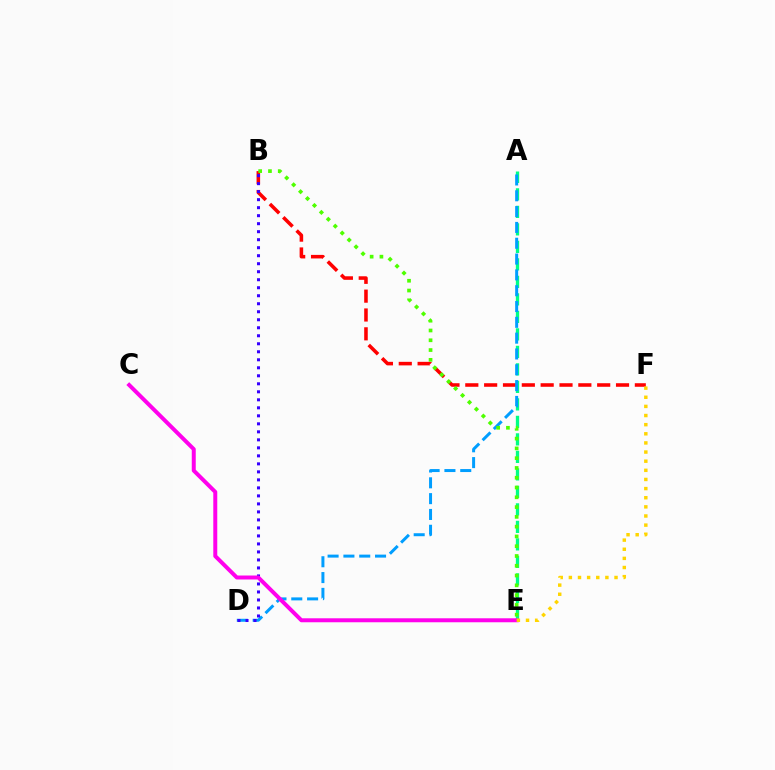{('B', 'F'): [{'color': '#ff0000', 'line_style': 'dashed', 'thickness': 2.56}], ('A', 'E'): [{'color': '#00ff86', 'line_style': 'dashed', 'thickness': 2.38}], ('A', 'D'): [{'color': '#009eff', 'line_style': 'dashed', 'thickness': 2.15}], ('B', 'D'): [{'color': '#3700ff', 'line_style': 'dotted', 'thickness': 2.18}], ('B', 'E'): [{'color': '#4fff00', 'line_style': 'dotted', 'thickness': 2.66}], ('C', 'E'): [{'color': '#ff00ed', 'line_style': 'solid', 'thickness': 2.86}], ('E', 'F'): [{'color': '#ffd500', 'line_style': 'dotted', 'thickness': 2.48}]}